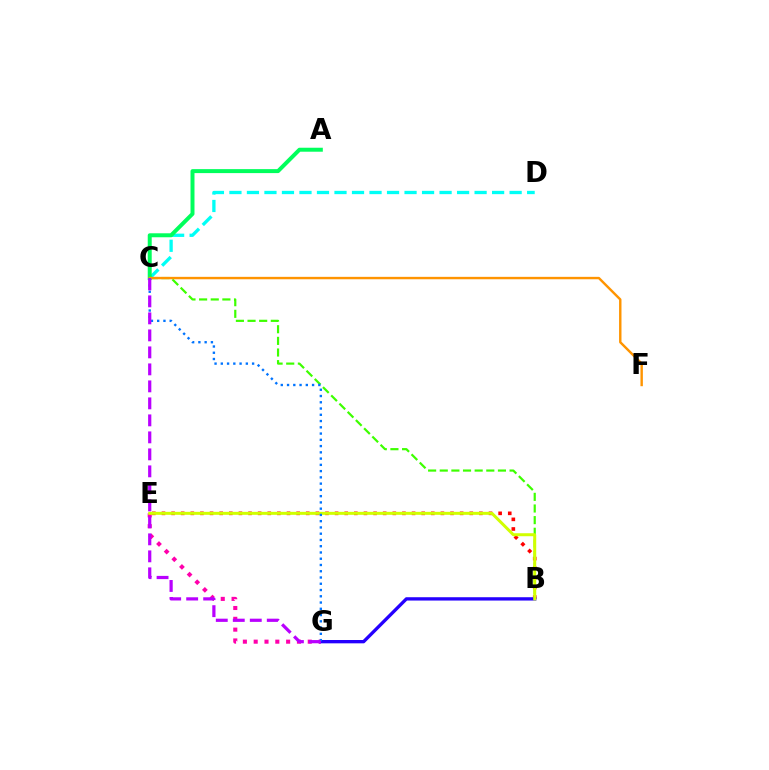{('C', 'D'): [{'color': '#00fff6', 'line_style': 'dashed', 'thickness': 2.38}], ('A', 'C'): [{'color': '#00ff5c', 'line_style': 'solid', 'thickness': 2.86}], ('B', 'E'): [{'color': '#ff0000', 'line_style': 'dotted', 'thickness': 2.61}, {'color': '#d1ff00', 'line_style': 'solid', 'thickness': 2.16}], ('B', 'C'): [{'color': '#3dff00', 'line_style': 'dashed', 'thickness': 1.58}], ('C', 'F'): [{'color': '#ff9400', 'line_style': 'solid', 'thickness': 1.74}], ('E', 'G'): [{'color': '#ff00ac', 'line_style': 'dotted', 'thickness': 2.94}], ('B', 'G'): [{'color': '#2500ff', 'line_style': 'solid', 'thickness': 2.39}], ('C', 'G'): [{'color': '#0074ff', 'line_style': 'dotted', 'thickness': 1.7}, {'color': '#b900ff', 'line_style': 'dashed', 'thickness': 2.31}]}